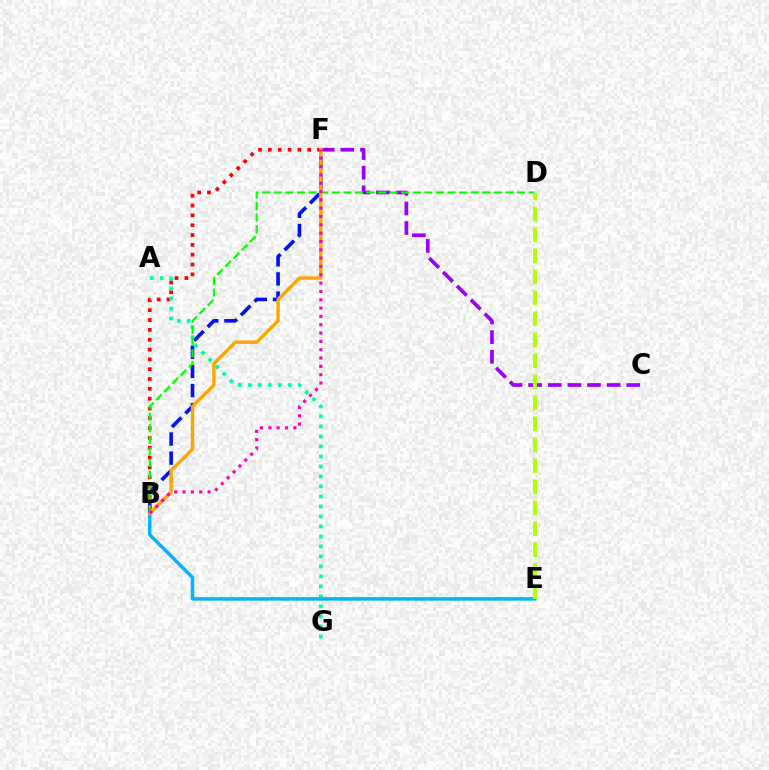{('C', 'F'): [{'color': '#9b00ff', 'line_style': 'dashed', 'thickness': 2.67}], ('B', 'F'): [{'color': '#0010ff', 'line_style': 'dashed', 'thickness': 2.6}, {'color': '#ff0000', 'line_style': 'dotted', 'thickness': 2.67}, {'color': '#ffa500', 'line_style': 'solid', 'thickness': 2.44}, {'color': '#ff00bd', 'line_style': 'dotted', 'thickness': 2.26}], ('A', 'G'): [{'color': '#00ff9d', 'line_style': 'dotted', 'thickness': 2.72}], ('B', 'E'): [{'color': '#00b5ff', 'line_style': 'solid', 'thickness': 2.5}], ('B', 'D'): [{'color': '#08ff00', 'line_style': 'dashed', 'thickness': 1.57}], ('D', 'E'): [{'color': '#b3ff00', 'line_style': 'dashed', 'thickness': 2.85}]}